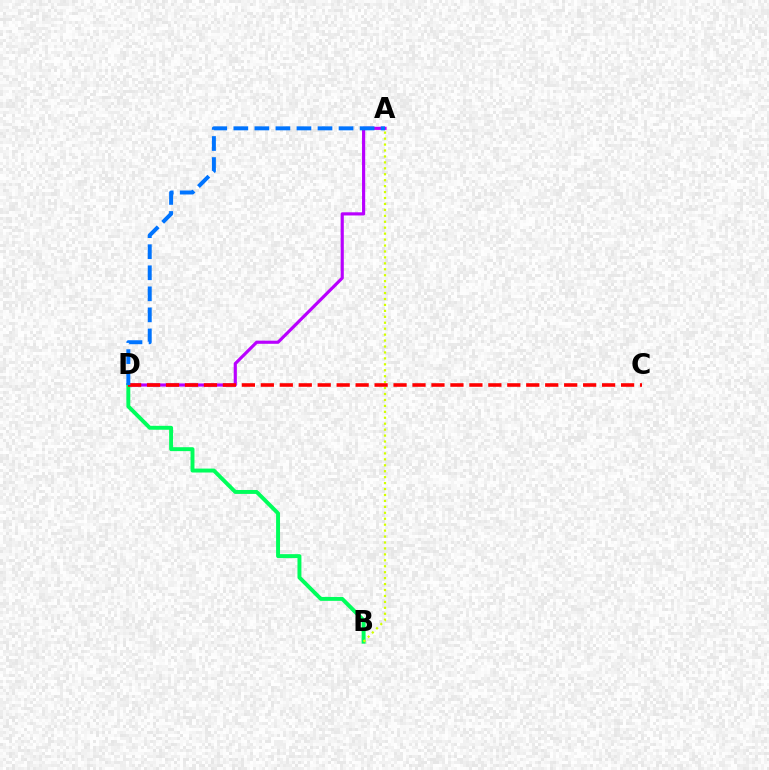{('A', 'D'): [{'color': '#b900ff', 'line_style': 'solid', 'thickness': 2.27}, {'color': '#0074ff', 'line_style': 'dashed', 'thickness': 2.86}], ('B', 'D'): [{'color': '#00ff5c', 'line_style': 'solid', 'thickness': 2.83}], ('A', 'B'): [{'color': '#d1ff00', 'line_style': 'dotted', 'thickness': 1.61}], ('C', 'D'): [{'color': '#ff0000', 'line_style': 'dashed', 'thickness': 2.58}]}